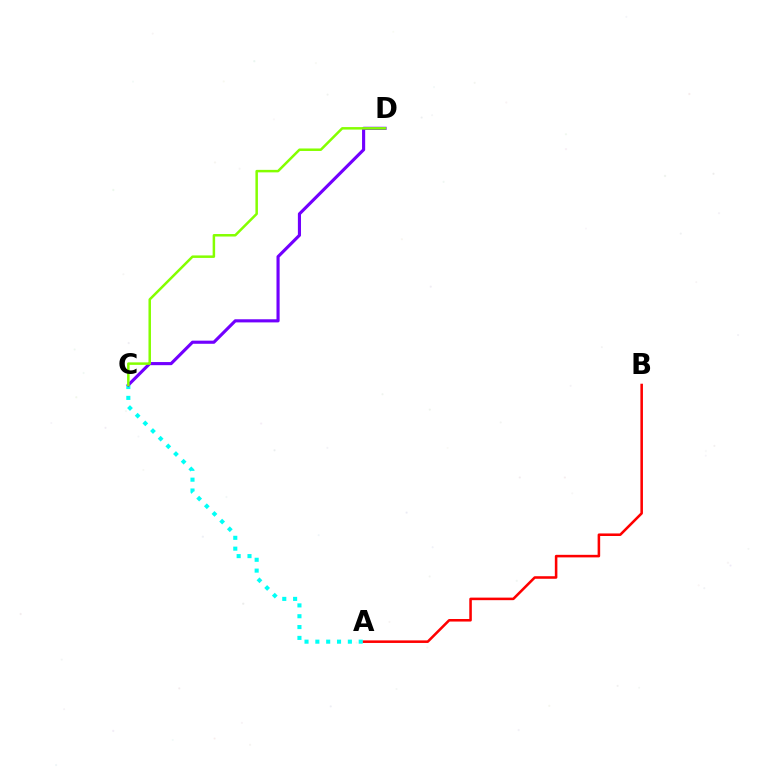{('A', 'B'): [{'color': '#ff0000', 'line_style': 'solid', 'thickness': 1.84}], ('A', 'C'): [{'color': '#00fff6', 'line_style': 'dotted', 'thickness': 2.94}], ('C', 'D'): [{'color': '#7200ff', 'line_style': 'solid', 'thickness': 2.25}, {'color': '#84ff00', 'line_style': 'solid', 'thickness': 1.8}]}